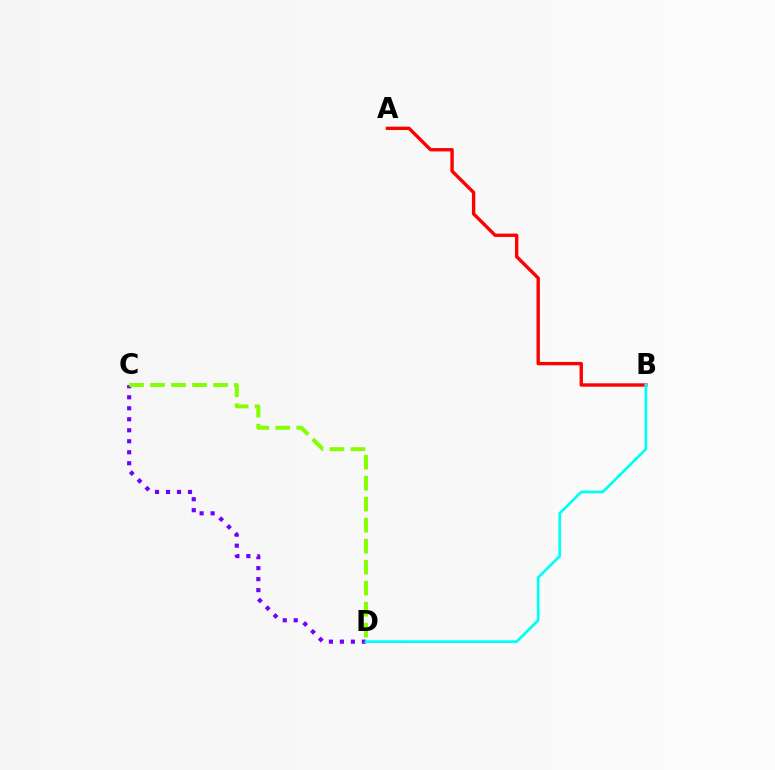{('A', 'B'): [{'color': '#ff0000', 'line_style': 'solid', 'thickness': 2.43}], ('C', 'D'): [{'color': '#7200ff', 'line_style': 'dotted', 'thickness': 2.99}, {'color': '#84ff00', 'line_style': 'dashed', 'thickness': 2.85}], ('B', 'D'): [{'color': '#00fff6', 'line_style': 'solid', 'thickness': 1.96}]}